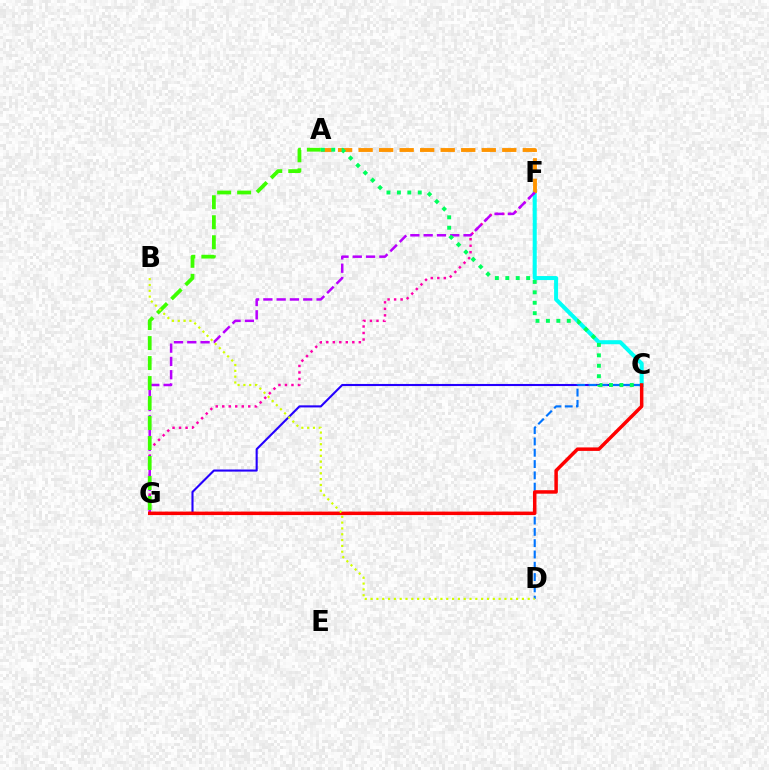{('C', 'G'): [{'color': '#2500ff', 'line_style': 'solid', 'thickness': 1.51}, {'color': '#ff0000', 'line_style': 'solid', 'thickness': 2.51}], ('C', 'F'): [{'color': '#00fff6', 'line_style': 'solid', 'thickness': 2.9}], ('F', 'G'): [{'color': '#ff00ac', 'line_style': 'dotted', 'thickness': 1.77}, {'color': '#b900ff', 'line_style': 'dashed', 'thickness': 1.81}], ('C', 'D'): [{'color': '#0074ff', 'line_style': 'dashed', 'thickness': 1.54}], ('A', 'F'): [{'color': '#ff9400', 'line_style': 'dashed', 'thickness': 2.79}], ('A', 'C'): [{'color': '#00ff5c', 'line_style': 'dotted', 'thickness': 2.83}], ('A', 'G'): [{'color': '#3dff00', 'line_style': 'dashed', 'thickness': 2.72}], ('B', 'D'): [{'color': '#d1ff00', 'line_style': 'dotted', 'thickness': 1.58}]}